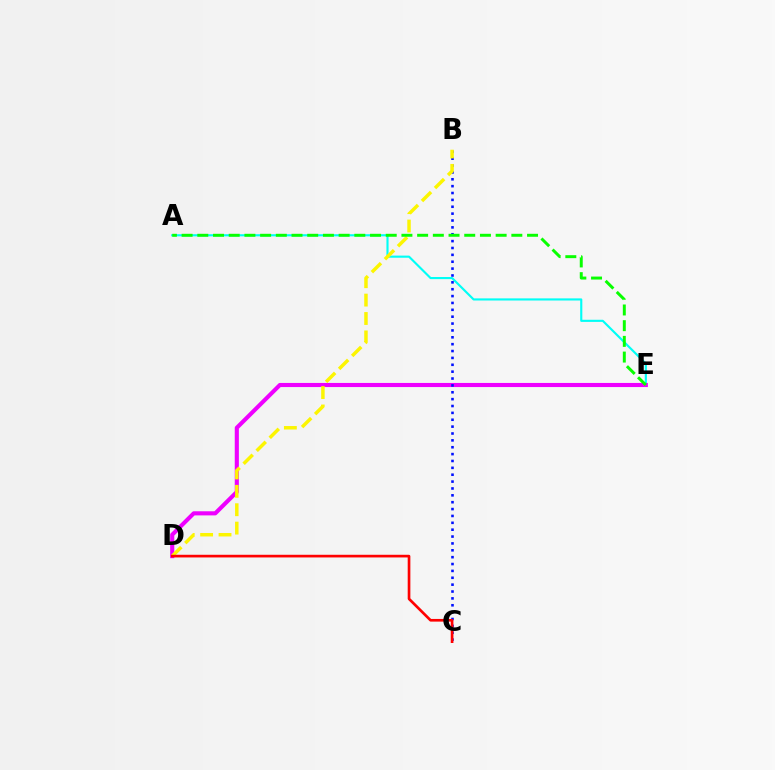{('A', 'E'): [{'color': '#00fff6', 'line_style': 'solid', 'thickness': 1.53}, {'color': '#08ff00', 'line_style': 'dashed', 'thickness': 2.13}], ('D', 'E'): [{'color': '#ee00ff', 'line_style': 'solid', 'thickness': 2.96}], ('B', 'C'): [{'color': '#0010ff', 'line_style': 'dotted', 'thickness': 1.87}], ('B', 'D'): [{'color': '#fcf500', 'line_style': 'dashed', 'thickness': 2.5}], ('C', 'D'): [{'color': '#ff0000', 'line_style': 'solid', 'thickness': 1.92}]}